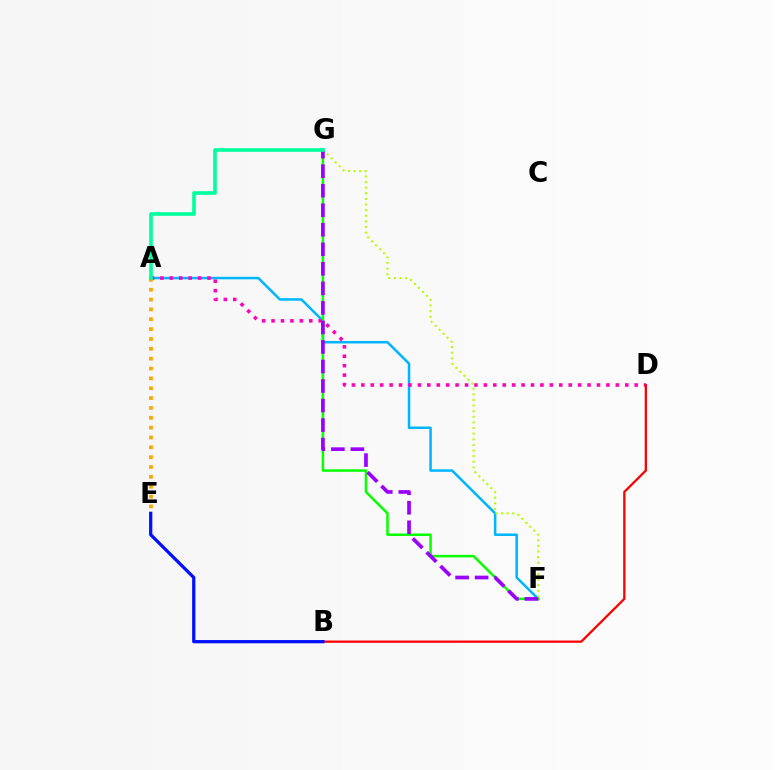{('A', 'F'): [{'color': '#00b5ff', 'line_style': 'solid', 'thickness': 1.81}], ('A', 'D'): [{'color': '#ff00bd', 'line_style': 'dotted', 'thickness': 2.56}], ('A', 'E'): [{'color': '#ffa500', 'line_style': 'dotted', 'thickness': 2.68}], ('F', 'G'): [{'color': '#08ff00', 'line_style': 'solid', 'thickness': 1.8}, {'color': '#b3ff00', 'line_style': 'dotted', 'thickness': 1.53}, {'color': '#9b00ff', 'line_style': 'dashed', 'thickness': 2.65}], ('B', 'D'): [{'color': '#ff0000', 'line_style': 'solid', 'thickness': 1.64}], ('B', 'E'): [{'color': '#0010ff', 'line_style': 'solid', 'thickness': 2.33}], ('A', 'G'): [{'color': '#00ff9d', 'line_style': 'solid', 'thickness': 2.61}]}